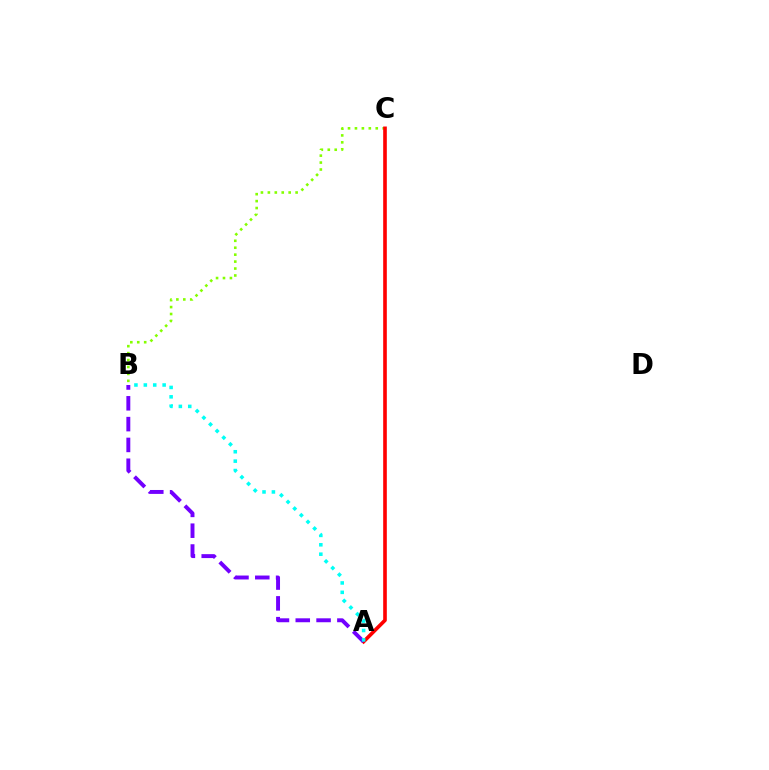{('B', 'C'): [{'color': '#84ff00', 'line_style': 'dotted', 'thickness': 1.88}], ('A', 'C'): [{'color': '#ff0000', 'line_style': 'solid', 'thickness': 2.62}], ('A', 'B'): [{'color': '#7200ff', 'line_style': 'dashed', 'thickness': 2.83}, {'color': '#00fff6', 'line_style': 'dotted', 'thickness': 2.55}]}